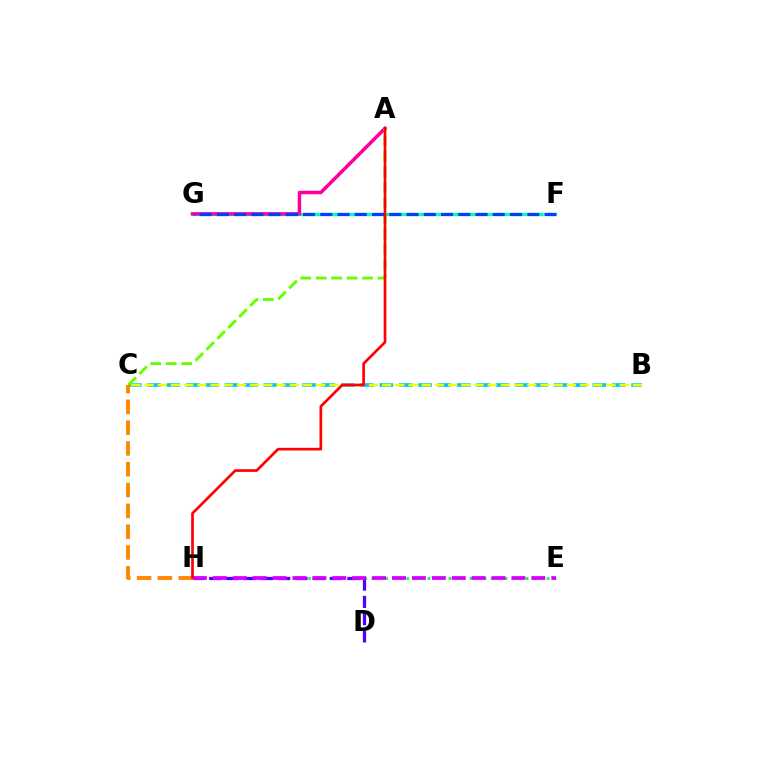{('F', 'G'): [{'color': '#00ffaf', 'line_style': 'dashed', 'thickness': 2.3}, {'color': '#003fff', 'line_style': 'dashed', 'thickness': 2.34}], ('A', 'G'): [{'color': '#ff00a0', 'line_style': 'solid', 'thickness': 2.53}], ('B', 'C'): [{'color': '#00c7ff', 'line_style': 'dashed', 'thickness': 2.63}, {'color': '#eeff00', 'line_style': 'dashed', 'thickness': 1.79}], ('E', 'H'): [{'color': '#00ff27', 'line_style': 'dotted', 'thickness': 1.91}, {'color': '#d600ff', 'line_style': 'dashed', 'thickness': 2.7}], ('A', 'C'): [{'color': '#66ff00', 'line_style': 'dashed', 'thickness': 2.1}], ('D', 'H'): [{'color': '#4f00ff', 'line_style': 'dashed', 'thickness': 2.35}], ('C', 'H'): [{'color': '#ff8800', 'line_style': 'dashed', 'thickness': 2.83}], ('A', 'H'): [{'color': '#ff0000', 'line_style': 'solid', 'thickness': 1.92}]}